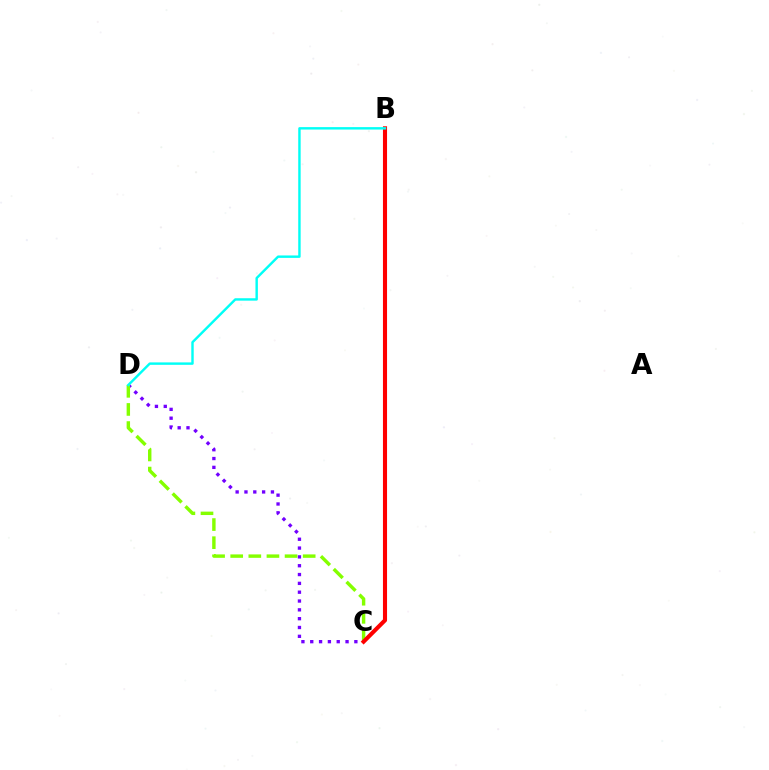{('C', 'D'): [{'color': '#7200ff', 'line_style': 'dotted', 'thickness': 2.4}, {'color': '#84ff00', 'line_style': 'dashed', 'thickness': 2.46}], ('B', 'C'): [{'color': '#ff0000', 'line_style': 'solid', 'thickness': 2.94}], ('B', 'D'): [{'color': '#00fff6', 'line_style': 'solid', 'thickness': 1.75}]}